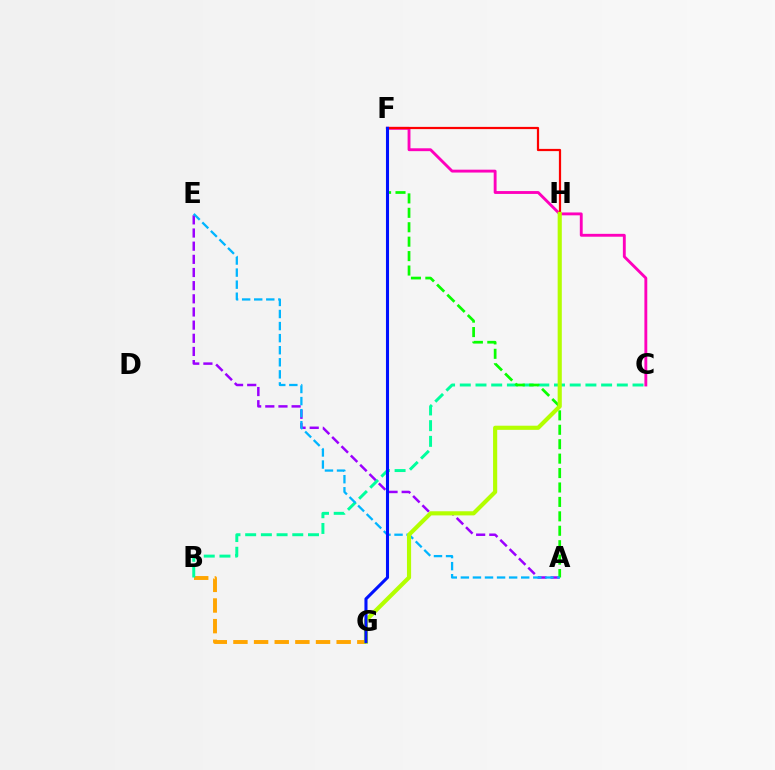{('B', 'G'): [{'color': '#ffa500', 'line_style': 'dashed', 'thickness': 2.8}], ('A', 'E'): [{'color': '#9b00ff', 'line_style': 'dashed', 'thickness': 1.79}, {'color': '#00b5ff', 'line_style': 'dashed', 'thickness': 1.64}], ('B', 'C'): [{'color': '#00ff9d', 'line_style': 'dashed', 'thickness': 2.13}], ('A', 'F'): [{'color': '#08ff00', 'line_style': 'dashed', 'thickness': 1.96}], ('C', 'F'): [{'color': '#ff00bd', 'line_style': 'solid', 'thickness': 2.07}], ('F', 'H'): [{'color': '#ff0000', 'line_style': 'solid', 'thickness': 1.6}], ('G', 'H'): [{'color': '#b3ff00', 'line_style': 'solid', 'thickness': 2.98}], ('F', 'G'): [{'color': '#0010ff', 'line_style': 'solid', 'thickness': 2.21}]}